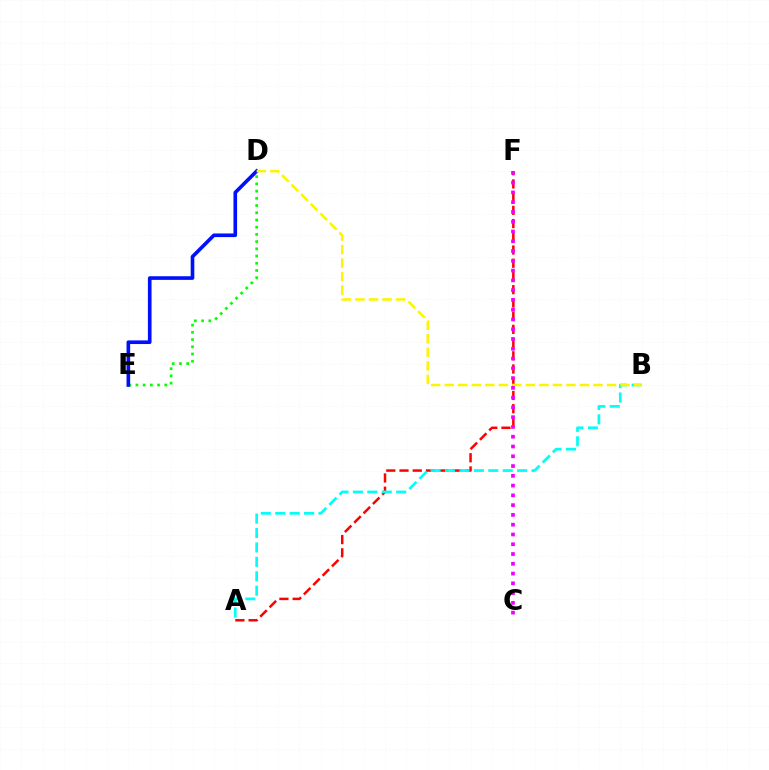{('A', 'F'): [{'color': '#ff0000', 'line_style': 'dashed', 'thickness': 1.8}], ('A', 'B'): [{'color': '#00fff6', 'line_style': 'dashed', 'thickness': 1.96}], ('D', 'E'): [{'color': '#08ff00', 'line_style': 'dotted', 'thickness': 1.96}, {'color': '#0010ff', 'line_style': 'solid', 'thickness': 2.62}], ('B', 'D'): [{'color': '#fcf500', 'line_style': 'dashed', 'thickness': 1.84}], ('C', 'F'): [{'color': '#ee00ff', 'line_style': 'dotted', 'thickness': 2.66}]}